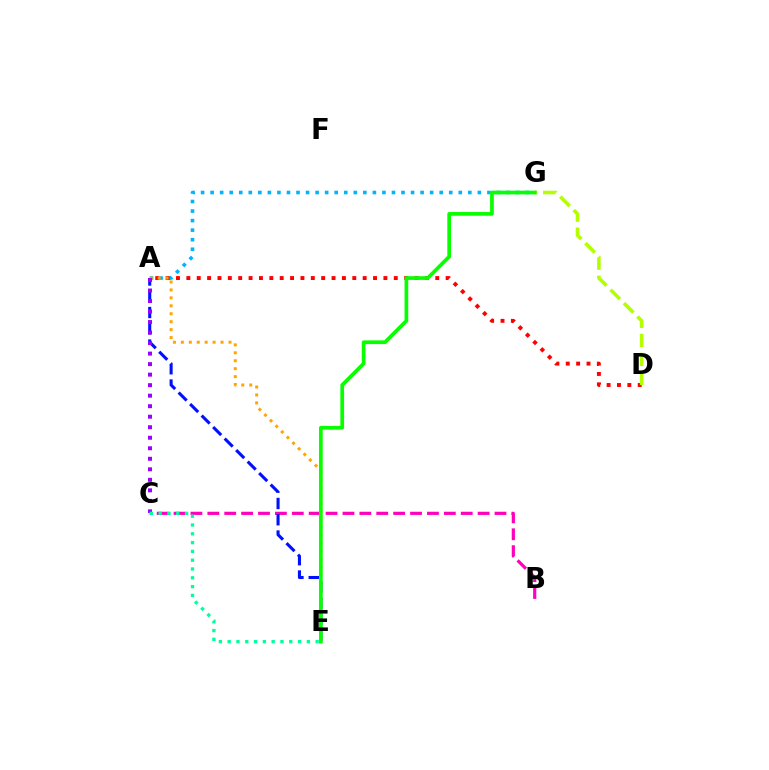{('A', 'G'): [{'color': '#00b5ff', 'line_style': 'dotted', 'thickness': 2.59}], ('A', 'D'): [{'color': '#ff0000', 'line_style': 'dotted', 'thickness': 2.82}], ('D', 'G'): [{'color': '#b3ff00', 'line_style': 'dashed', 'thickness': 2.58}], ('B', 'C'): [{'color': '#ff00bd', 'line_style': 'dashed', 'thickness': 2.29}], ('A', 'E'): [{'color': '#ffa500', 'line_style': 'dotted', 'thickness': 2.16}, {'color': '#0010ff', 'line_style': 'dashed', 'thickness': 2.21}], ('A', 'C'): [{'color': '#9b00ff', 'line_style': 'dotted', 'thickness': 2.86}], ('E', 'G'): [{'color': '#08ff00', 'line_style': 'solid', 'thickness': 2.68}], ('C', 'E'): [{'color': '#00ff9d', 'line_style': 'dotted', 'thickness': 2.39}]}